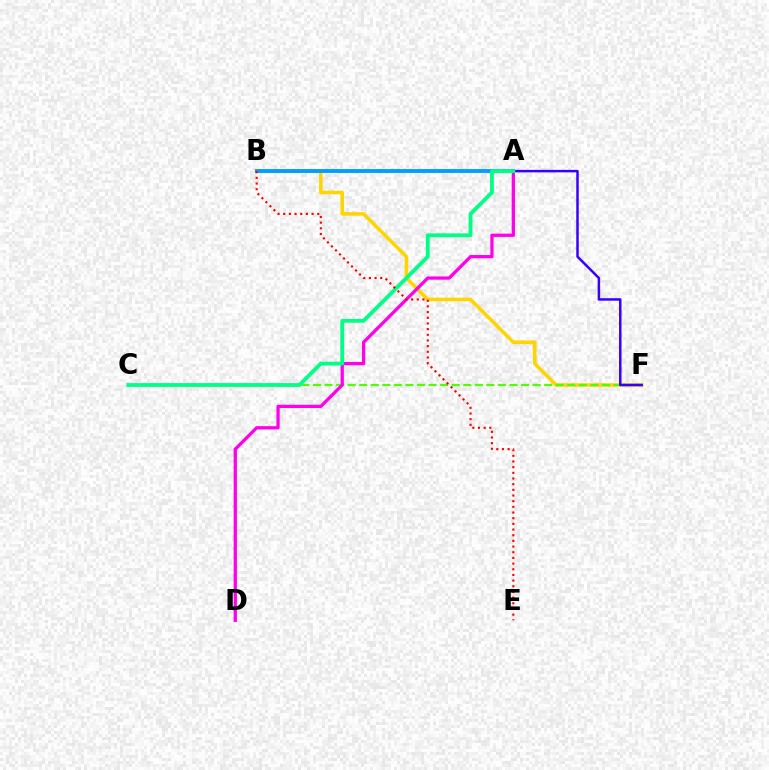{('B', 'F'): [{'color': '#ffd500', 'line_style': 'solid', 'thickness': 2.55}], ('C', 'F'): [{'color': '#4fff00', 'line_style': 'dashed', 'thickness': 1.57}], ('A', 'D'): [{'color': '#ff00ed', 'line_style': 'solid', 'thickness': 2.36}], ('A', 'F'): [{'color': '#3700ff', 'line_style': 'solid', 'thickness': 1.79}], ('A', 'B'): [{'color': '#009eff', 'line_style': 'solid', 'thickness': 2.8}], ('A', 'C'): [{'color': '#00ff86', 'line_style': 'solid', 'thickness': 2.74}], ('B', 'E'): [{'color': '#ff0000', 'line_style': 'dotted', 'thickness': 1.54}]}